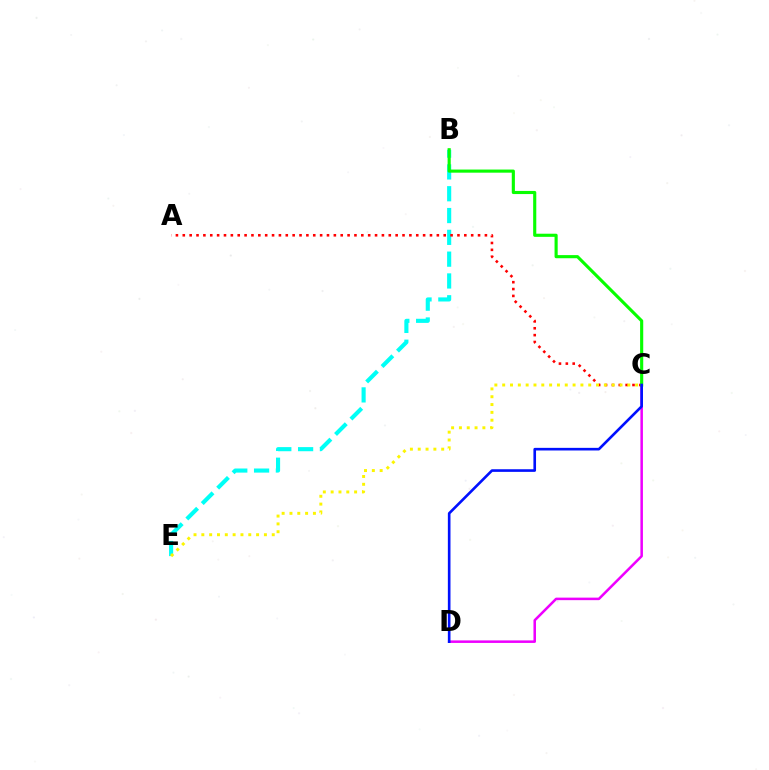{('C', 'D'): [{'color': '#ee00ff', 'line_style': 'solid', 'thickness': 1.82}, {'color': '#0010ff', 'line_style': 'solid', 'thickness': 1.89}], ('B', 'E'): [{'color': '#00fff6', 'line_style': 'dashed', 'thickness': 2.96}], ('A', 'C'): [{'color': '#ff0000', 'line_style': 'dotted', 'thickness': 1.87}], ('C', 'E'): [{'color': '#fcf500', 'line_style': 'dotted', 'thickness': 2.13}], ('B', 'C'): [{'color': '#08ff00', 'line_style': 'solid', 'thickness': 2.25}]}